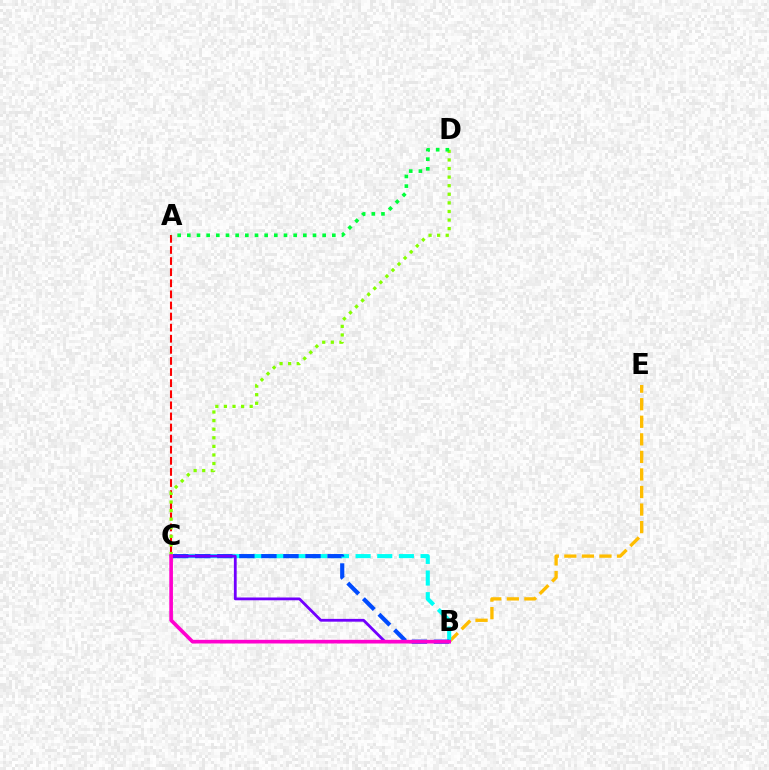{('B', 'E'): [{'color': '#ffbd00', 'line_style': 'dashed', 'thickness': 2.38}], ('A', 'C'): [{'color': '#ff0000', 'line_style': 'dashed', 'thickness': 1.51}], ('B', 'C'): [{'color': '#00fff6', 'line_style': 'dashed', 'thickness': 2.94}, {'color': '#004bff', 'line_style': 'dashed', 'thickness': 3.0}, {'color': '#7200ff', 'line_style': 'solid', 'thickness': 2.01}, {'color': '#ff00cf', 'line_style': 'solid', 'thickness': 2.63}], ('C', 'D'): [{'color': '#84ff00', 'line_style': 'dotted', 'thickness': 2.33}], ('A', 'D'): [{'color': '#00ff39', 'line_style': 'dotted', 'thickness': 2.63}]}